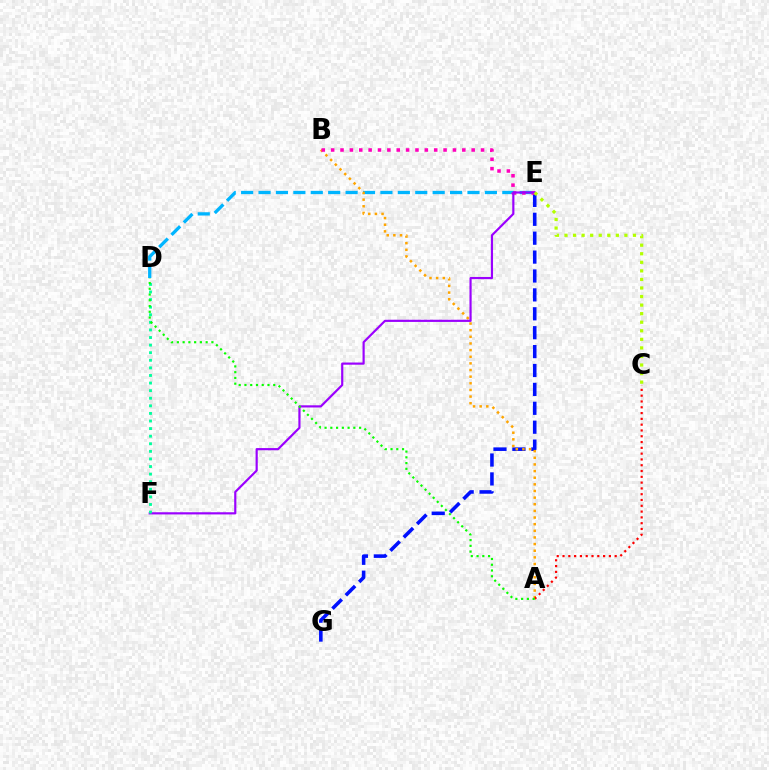{('E', 'G'): [{'color': '#0010ff', 'line_style': 'dashed', 'thickness': 2.57}], ('D', 'E'): [{'color': '#00b5ff', 'line_style': 'dashed', 'thickness': 2.37}], ('A', 'B'): [{'color': '#ffa500', 'line_style': 'dotted', 'thickness': 1.8}], ('B', 'E'): [{'color': '#ff00bd', 'line_style': 'dotted', 'thickness': 2.55}], ('E', 'F'): [{'color': '#9b00ff', 'line_style': 'solid', 'thickness': 1.57}], ('C', 'E'): [{'color': '#b3ff00', 'line_style': 'dotted', 'thickness': 2.33}], ('A', 'C'): [{'color': '#ff0000', 'line_style': 'dotted', 'thickness': 1.57}], ('D', 'F'): [{'color': '#00ff9d', 'line_style': 'dotted', 'thickness': 2.06}], ('A', 'D'): [{'color': '#08ff00', 'line_style': 'dotted', 'thickness': 1.56}]}